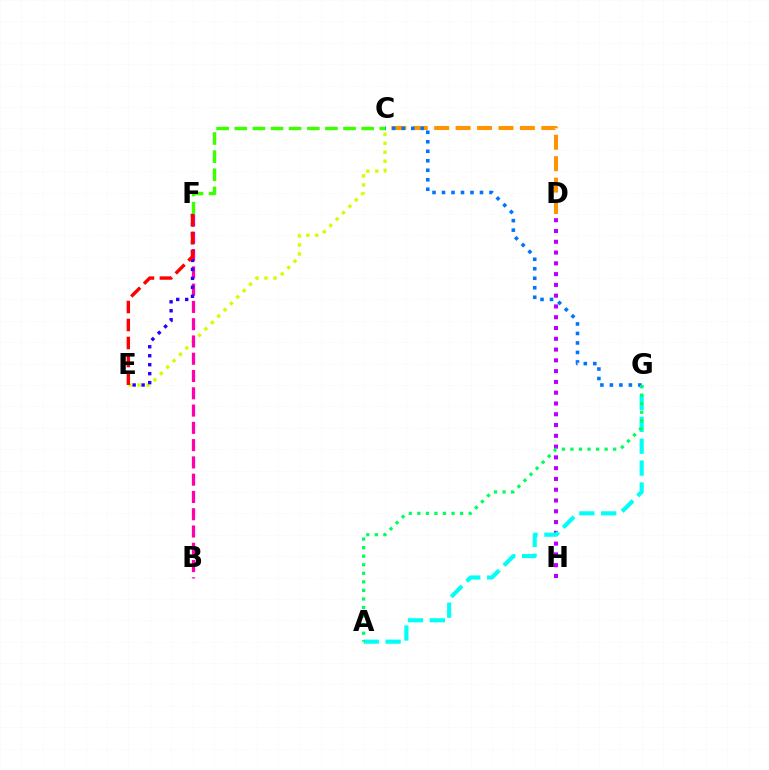{('D', 'H'): [{'color': '#b900ff', 'line_style': 'dotted', 'thickness': 2.93}], ('A', 'G'): [{'color': '#00fff6', 'line_style': 'dashed', 'thickness': 2.97}, {'color': '#00ff5c', 'line_style': 'dotted', 'thickness': 2.32}], ('C', 'D'): [{'color': '#ff9400', 'line_style': 'dashed', 'thickness': 2.91}], ('C', 'G'): [{'color': '#0074ff', 'line_style': 'dotted', 'thickness': 2.58}], ('C', 'E'): [{'color': '#d1ff00', 'line_style': 'dotted', 'thickness': 2.45}], ('B', 'F'): [{'color': '#ff00ac', 'line_style': 'dashed', 'thickness': 2.35}], ('E', 'F'): [{'color': '#2500ff', 'line_style': 'dotted', 'thickness': 2.44}, {'color': '#ff0000', 'line_style': 'dashed', 'thickness': 2.44}], ('C', 'F'): [{'color': '#3dff00', 'line_style': 'dashed', 'thickness': 2.46}]}